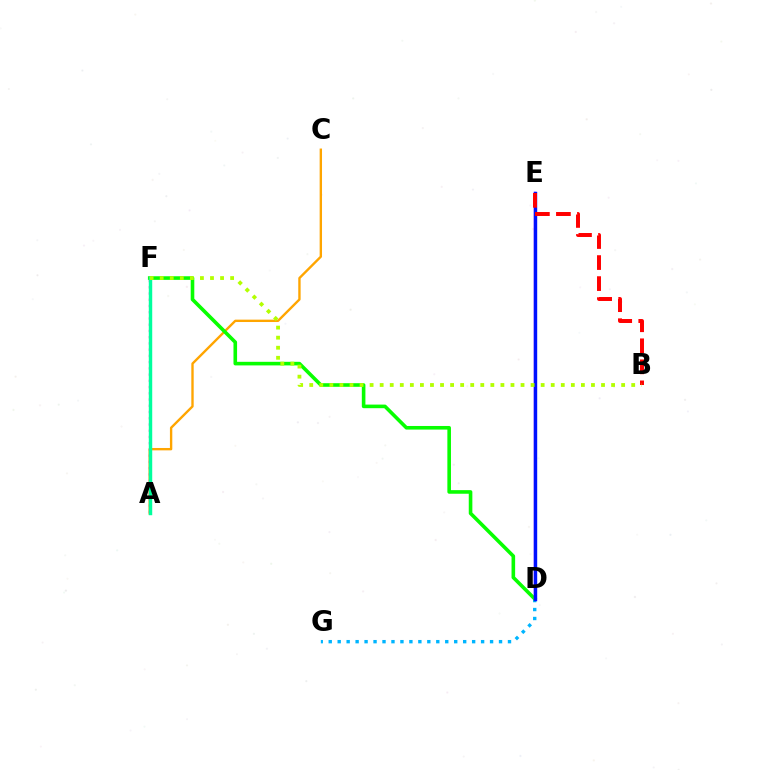{('A', 'C'): [{'color': '#ffa500', 'line_style': 'solid', 'thickness': 1.71}], ('D', 'G'): [{'color': '#00b5ff', 'line_style': 'dotted', 'thickness': 2.44}], ('D', 'F'): [{'color': '#08ff00', 'line_style': 'solid', 'thickness': 2.59}], ('A', 'F'): [{'color': '#ff00bd', 'line_style': 'dotted', 'thickness': 1.69}, {'color': '#00ff9d', 'line_style': 'solid', 'thickness': 2.47}], ('D', 'E'): [{'color': '#9b00ff', 'line_style': 'solid', 'thickness': 1.72}, {'color': '#0010ff', 'line_style': 'solid', 'thickness': 2.45}], ('B', 'E'): [{'color': '#ff0000', 'line_style': 'dashed', 'thickness': 2.86}], ('B', 'F'): [{'color': '#b3ff00', 'line_style': 'dotted', 'thickness': 2.73}]}